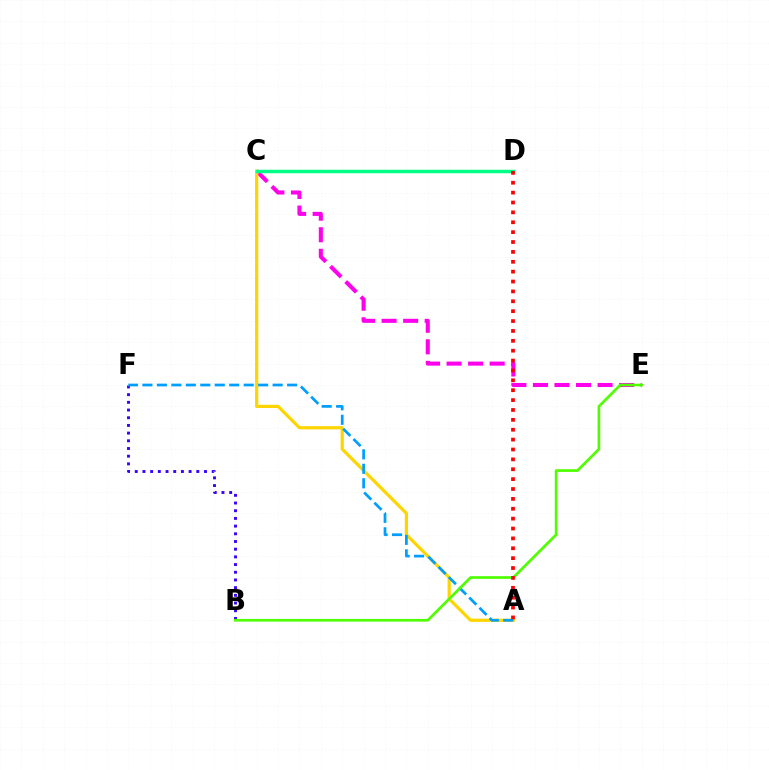{('C', 'E'): [{'color': '#ff00ed', 'line_style': 'dashed', 'thickness': 2.93}], ('A', 'C'): [{'color': '#ffd500', 'line_style': 'solid', 'thickness': 2.31}], ('B', 'F'): [{'color': '#3700ff', 'line_style': 'dotted', 'thickness': 2.09}], ('A', 'F'): [{'color': '#009eff', 'line_style': 'dashed', 'thickness': 1.97}], ('C', 'D'): [{'color': '#00ff86', 'line_style': 'solid', 'thickness': 2.51}], ('B', 'E'): [{'color': '#4fff00', 'line_style': 'solid', 'thickness': 1.94}], ('A', 'D'): [{'color': '#ff0000', 'line_style': 'dotted', 'thickness': 2.68}]}